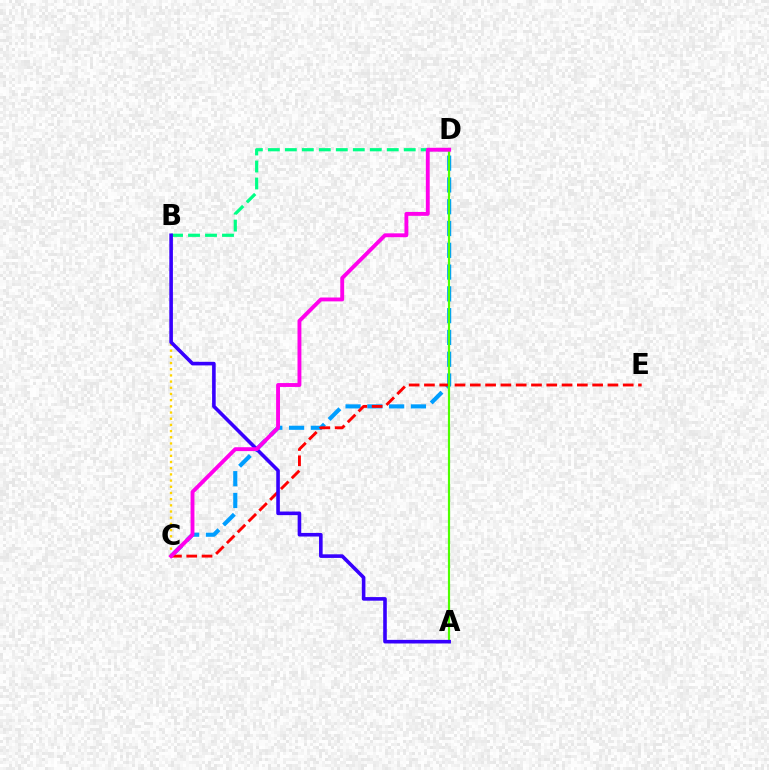{('B', 'C'): [{'color': '#ffd500', 'line_style': 'dotted', 'thickness': 1.68}], ('C', 'D'): [{'color': '#009eff', 'line_style': 'dashed', 'thickness': 2.96}, {'color': '#ff00ed', 'line_style': 'solid', 'thickness': 2.79}], ('C', 'E'): [{'color': '#ff0000', 'line_style': 'dashed', 'thickness': 2.08}], ('B', 'D'): [{'color': '#00ff86', 'line_style': 'dashed', 'thickness': 2.31}], ('A', 'D'): [{'color': '#4fff00', 'line_style': 'solid', 'thickness': 1.56}], ('A', 'B'): [{'color': '#3700ff', 'line_style': 'solid', 'thickness': 2.59}]}